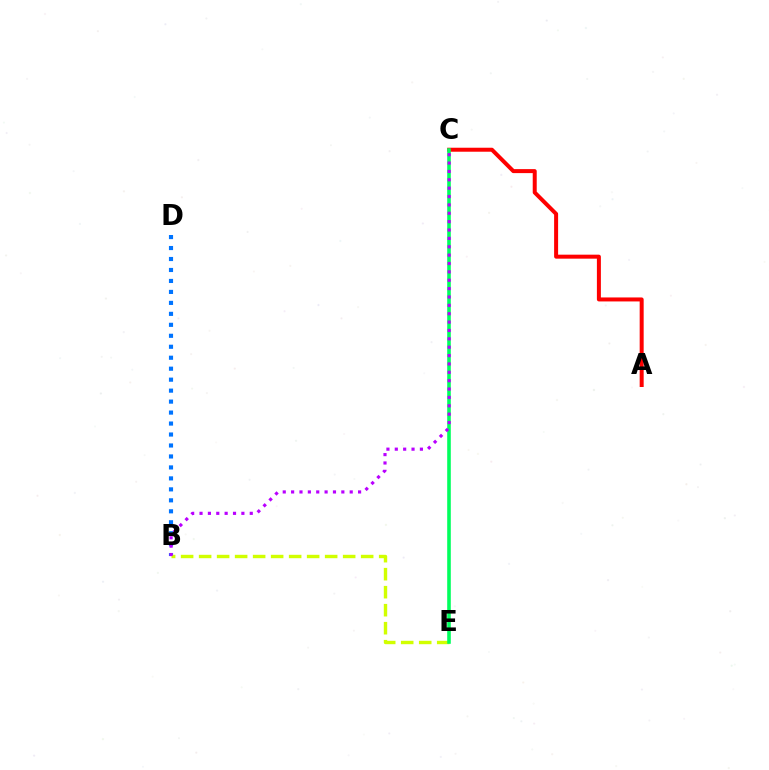{('B', 'D'): [{'color': '#0074ff', 'line_style': 'dotted', 'thickness': 2.98}], ('B', 'E'): [{'color': '#d1ff00', 'line_style': 'dashed', 'thickness': 2.45}], ('A', 'C'): [{'color': '#ff0000', 'line_style': 'solid', 'thickness': 2.87}], ('C', 'E'): [{'color': '#00ff5c', 'line_style': 'solid', 'thickness': 2.59}], ('B', 'C'): [{'color': '#b900ff', 'line_style': 'dotted', 'thickness': 2.27}]}